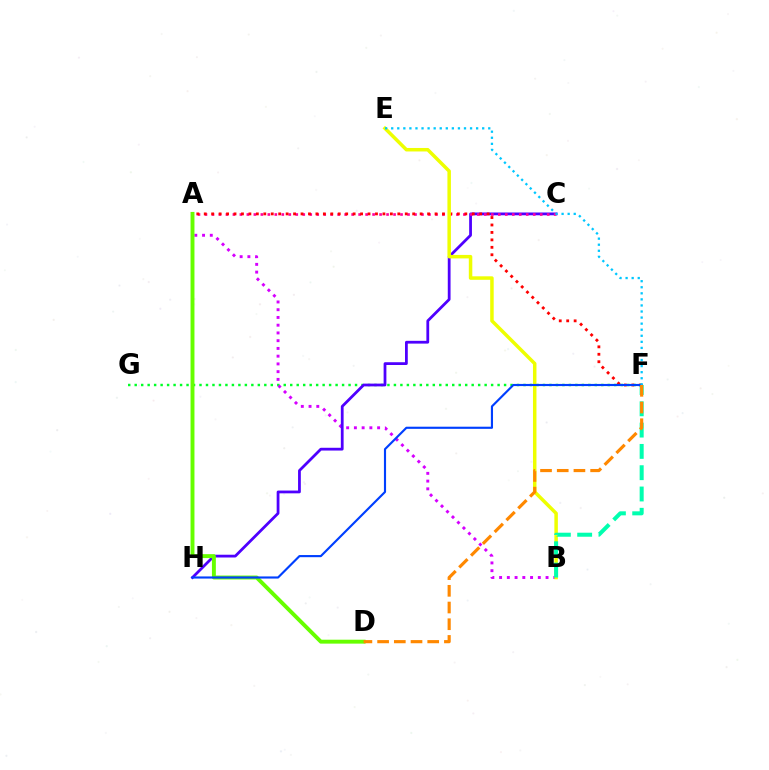{('F', 'G'): [{'color': '#00ff27', 'line_style': 'dotted', 'thickness': 1.76}], ('A', 'B'): [{'color': '#d600ff', 'line_style': 'dotted', 'thickness': 2.1}], ('C', 'H'): [{'color': '#4f00ff', 'line_style': 'solid', 'thickness': 2.0}], ('A', 'C'): [{'color': '#ff00a0', 'line_style': 'dotted', 'thickness': 1.9}], ('A', 'D'): [{'color': '#66ff00', 'line_style': 'solid', 'thickness': 2.82}], ('A', 'F'): [{'color': '#ff0000', 'line_style': 'dotted', 'thickness': 2.02}], ('B', 'E'): [{'color': '#eeff00', 'line_style': 'solid', 'thickness': 2.52}], ('B', 'F'): [{'color': '#00ffaf', 'line_style': 'dashed', 'thickness': 2.89}], ('F', 'H'): [{'color': '#003fff', 'line_style': 'solid', 'thickness': 1.54}], ('E', 'F'): [{'color': '#00c7ff', 'line_style': 'dotted', 'thickness': 1.65}], ('D', 'F'): [{'color': '#ff8800', 'line_style': 'dashed', 'thickness': 2.27}]}